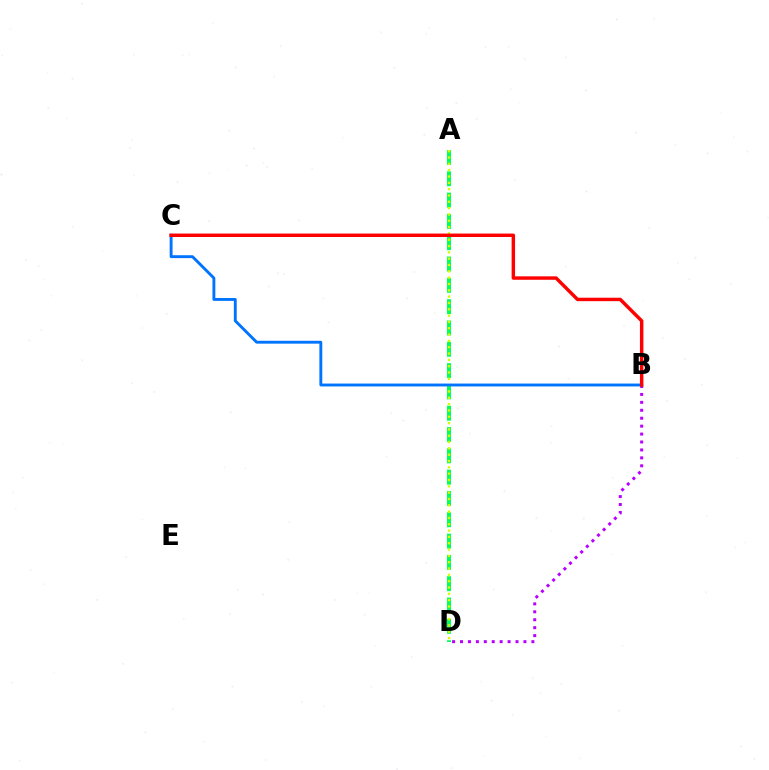{('A', 'D'): [{'color': '#00ff5c', 'line_style': 'dashed', 'thickness': 2.9}, {'color': '#d1ff00', 'line_style': 'dotted', 'thickness': 1.72}], ('B', 'D'): [{'color': '#b900ff', 'line_style': 'dotted', 'thickness': 2.15}], ('B', 'C'): [{'color': '#0074ff', 'line_style': 'solid', 'thickness': 2.08}, {'color': '#ff0000', 'line_style': 'solid', 'thickness': 2.48}]}